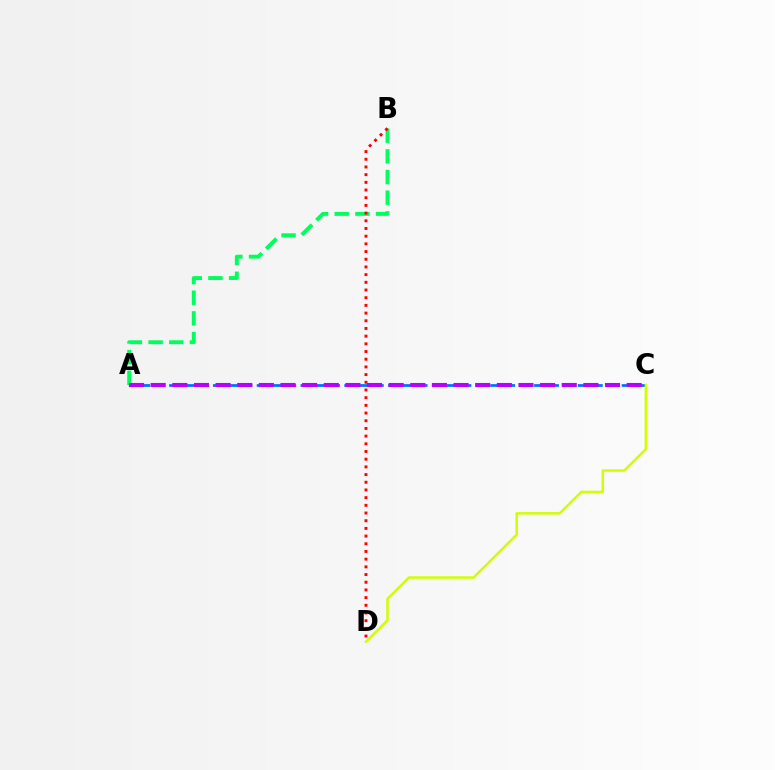{('A', 'C'): [{'color': '#0074ff', 'line_style': 'dashed', 'thickness': 1.98}, {'color': '#b900ff', 'line_style': 'dashed', 'thickness': 2.94}], ('A', 'B'): [{'color': '#00ff5c', 'line_style': 'dashed', 'thickness': 2.81}], ('C', 'D'): [{'color': '#d1ff00', 'line_style': 'solid', 'thickness': 1.81}], ('B', 'D'): [{'color': '#ff0000', 'line_style': 'dotted', 'thickness': 2.09}]}